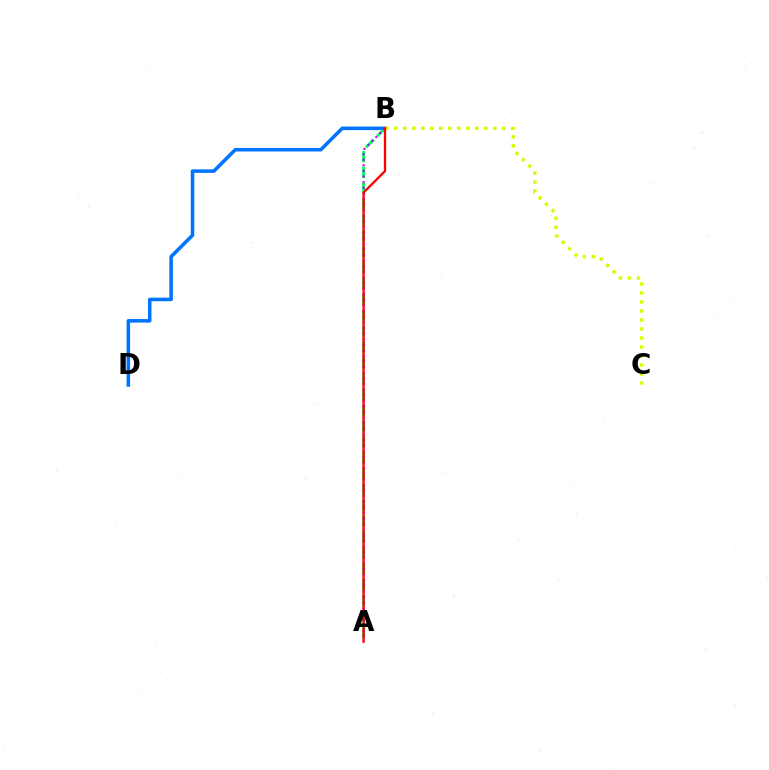{('A', 'B'): [{'color': '#00ff5c', 'line_style': 'dashed', 'thickness': 2.15}, {'color': '#b900ff', 'line_style': 'dotted', 'thickness': 1.52}, {'color': '#ff0000', 'line_style': 'solid', 'thickness': 1.66}], ('B', 'D'): [{'color': '#0074ff', 'line_style': 'solid', 'thickness': 2.55}], ('B', 'C'): [{'color': '#d1ff00', 'line_style': 'dotted', 'thickness': 2.45}]}